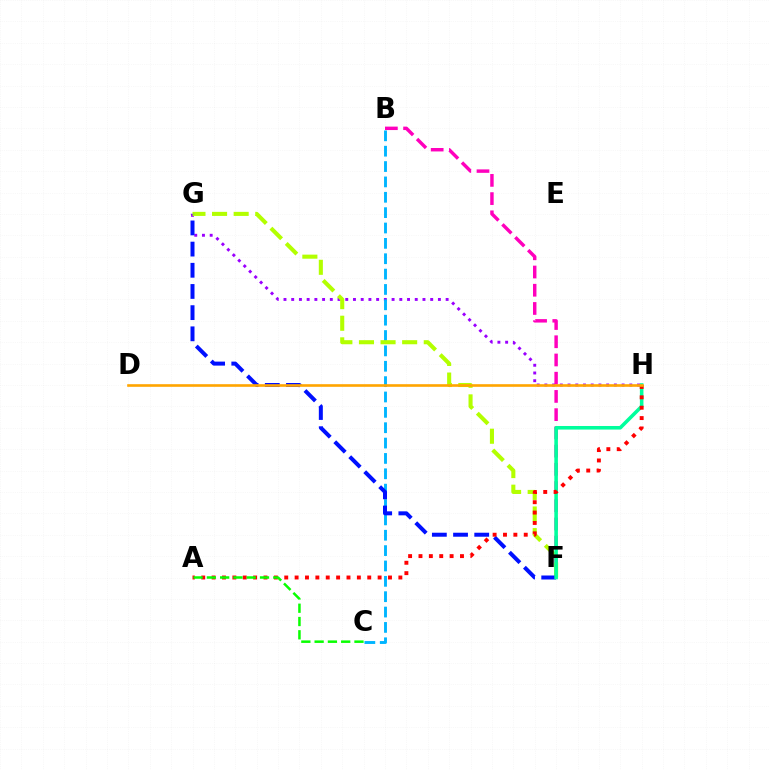{('G', 'H'): [{'color': '#9b00ff', 'line_style': 'dotted', 'thickness': 2.1}], ('B', 'F'): [{'color': '#ff00bd', 'line_style': 'dashed', 'thickness': 2.48}], ('B', 'C'): [{'color': '#00b5ff', 'line_style': 'dashed', 'thickness': 2.09}], ('F', 'G'): [{'color': '#b3ff00', 'line_style': 'dashed', 'thickness': 2.93}, {'color': '#0010ff', 'line_style': 'dashed', 'thickness': 2.88}], ('F', 'H'): [{'color': '#00ff9d', 'line_style': 'solid', 'thickness': 2.57}], ('A', 'H'): [{'color': '#ff0000', 'line_style': 'dotted', 'thickness': 2.82}], ('A', 'C'): [{'color': '#08ff00', 'line_style': 'dashed', 'thickness': 1.8}], ('D', 'H'): [{'color': '#ffa500', 'line_style': 'solid', 'thickness': 1.89}]}